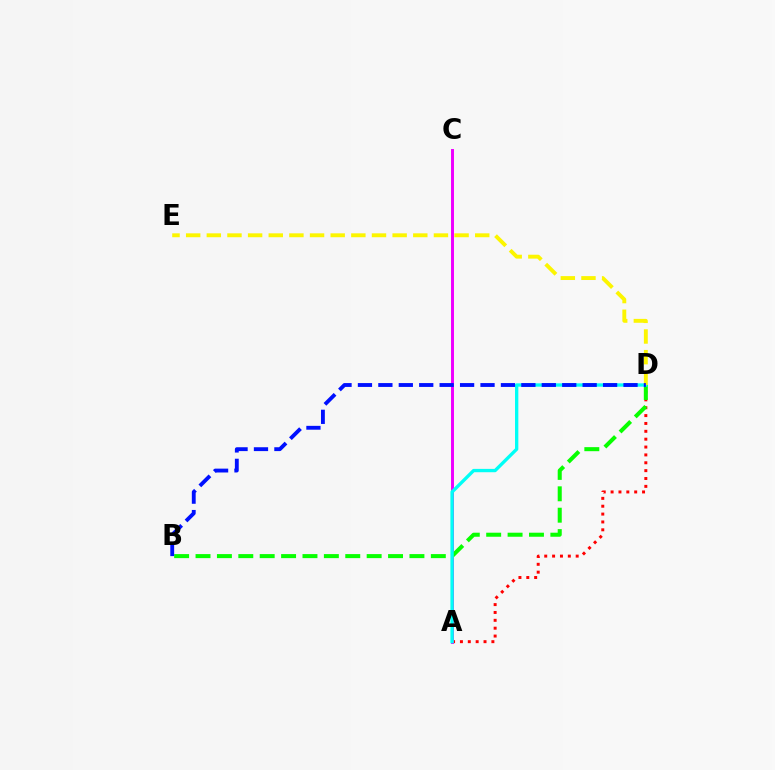{('A', 'D'): [{'color': '#ff0000', 'line_style': 'dotted', 'thickness': 2.14}, {'color': '#00fff6', 'line_style': 'solid', 'thickness': 2.4}], ('A', 'C'): [{'color': '#ee00ff', 'line_style': 'solid', 'thickness': 2.13}], ('B', 'D'): [{'color': '#08ff00', 'line_style': 'dashed', 'thickness': 2.91}, {'color': '#0010ff', 'line_style': 'dashed', 'thickness': 2.78}], ('D', 'E'): [{'color': '#fcf500', 'line_style': 'dashed', 'thickness': 2.8}]}